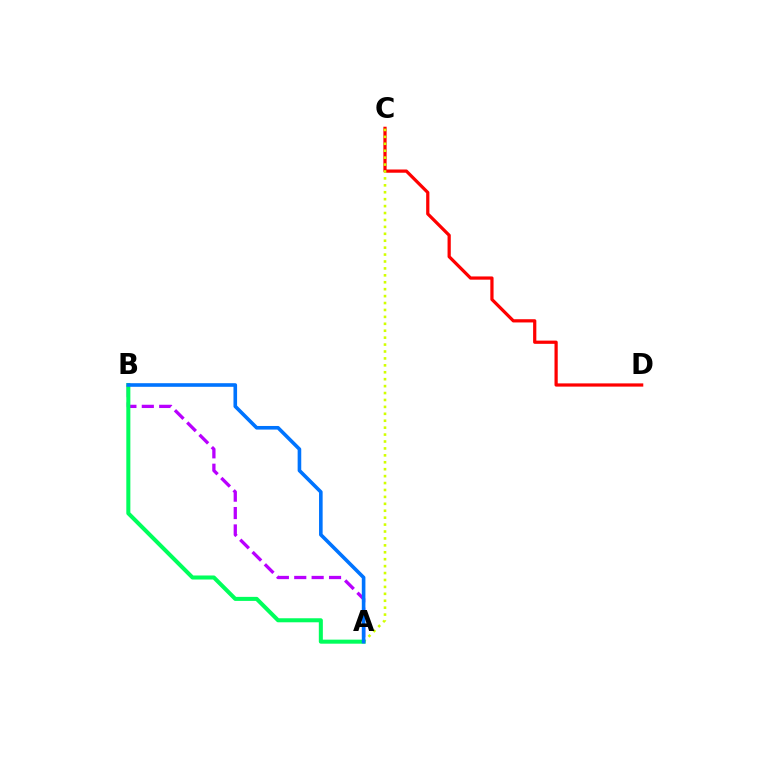{('C', 'D'): [{'color': '#ff0000', 'line_style': 'solid', 'thickness': 2.32}], ('A', 'C'): [{'color': '#d1ff00', 'line_style': 'dotted', 'thickness': 1.88}], ('A', 'B'): [{'color': '#b900ff', 'line_style': 'dashed', 'thickness': 2.36}, {'color': '#00ff5c', 'line_style': 'solid', 'thickness': 2.9}, {'color': '#0074ff', 'line_style': 'solid', 'thickness': 2.6}]}